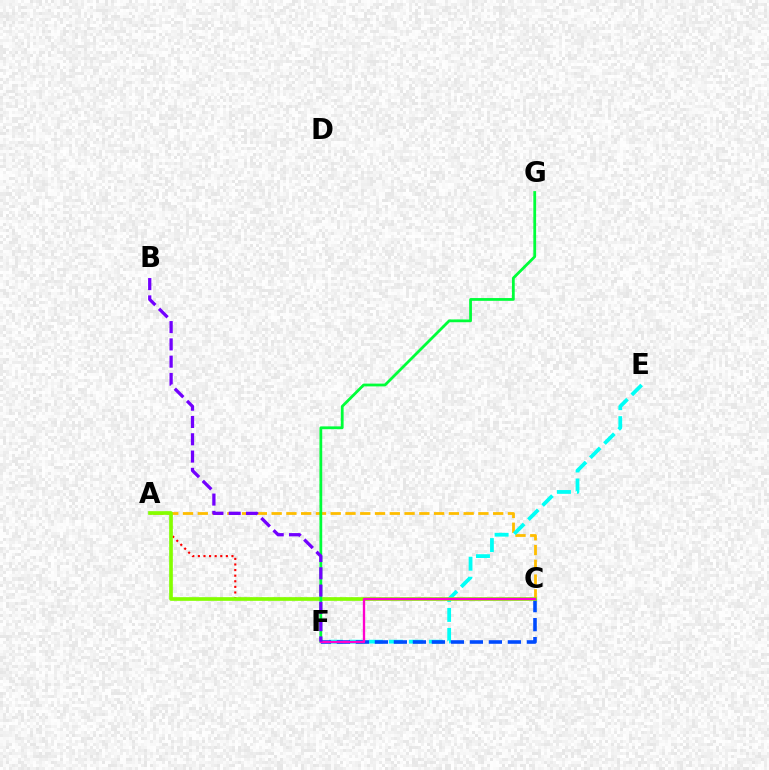{('A', 'C'): [{'color': '#ff0000', 'line_style': 'dotted', 'thickness': 1.52}, {'color': '#ffbd00', 'line_style': 'dashed', 'thickness': 2.01}, {'color': '#84ff00', 'line_style': 'solid', 'thickness': 2.64}], ('E', 'F'): [{'color': '#00fff6', 'line_style': 'dashed', 'thickness': 2.72}], ('C', 'F'): [{'color': '#004bff', 'line_style': 'dashed', 'thickness': 2.58}, {'color': '#ff00cf', 'line_style': 'solid', 'thickness': 1.68}], ('F', 'G'): [{'color': '#00ff39', 'line_style': 'solid', 'thickness': 2.0}], ('B', 'F'): [{'color': '#7200ff', 'line_style': 'dashed', 'thickness': 2.35}]}